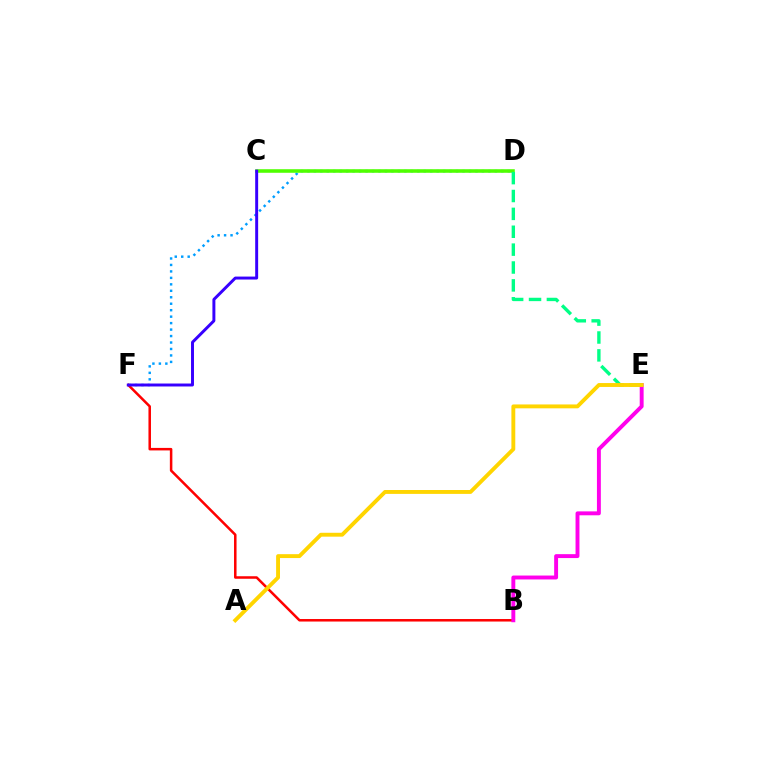{('D', 'F'): [{'color': '#009eff', 'line_style': 'dotted', 'thickness': 1.76}], ('C', 'D'): [{'color': '#4fff00', 'line_style': 'solid', 'thickness': 2.57}], ('B', 'F'): [{'color': '#ff0000', 'line_style': 'solid', 'thickness': 1.81}], ('B', 'E'): [{'color': '#ff00ed', 'line_style': 'solid', 'thickness': 2.82}], ('C', 'F'): [{'color': '#3700ff', 'line_style': 'solid', 'thickness': 2.13}], ('D', 'E'): [{'color': '#00ff86', 'line_style': 'dashed', 'thickness': 2.43}], ('A', 'E'): [{'color': '#ffd500', 'line_style': 'solid', 'thickness': 2.8}]}